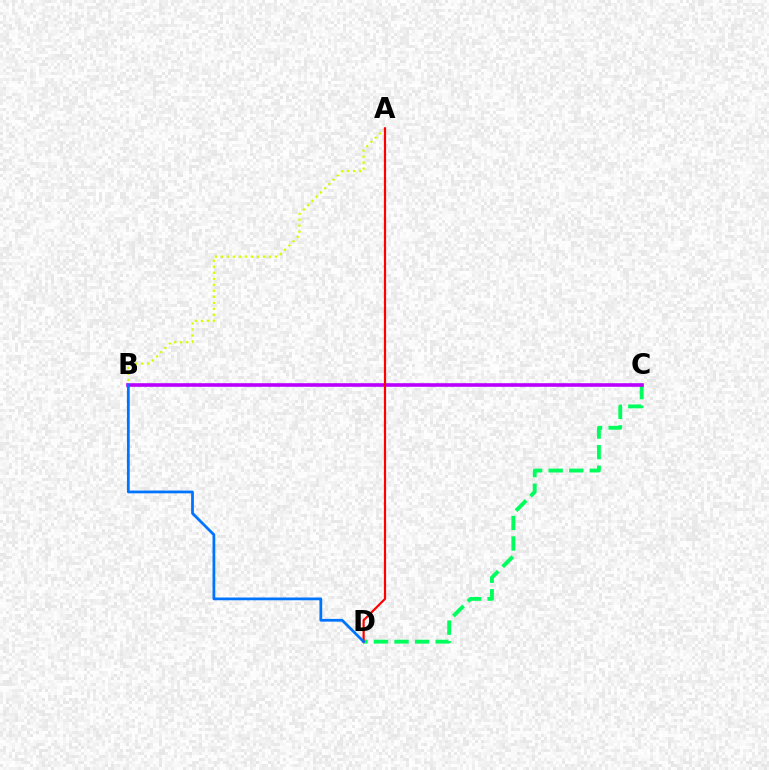{('C', 'D'): [{'color': '#00ff5c', 'line_style': 'dashed', 'thickness': 2.79}], ('B', 'C'): [{'color': '#b900ff', 'line_style': 'solid', 'thickness': 2.6}], ('A', 'B'): [{'color': '#d1ff00', 'line_style': 'dotted', 'thickness': 1.63}], ('A', 'D'): [{'color': '#ff0000', 'line_style': 'solid', 'thickness': 1.58}], ('B', 'D'): [{'color': '#0074ff', 'line_style': 'solid', 'thickness': 1.98}]}